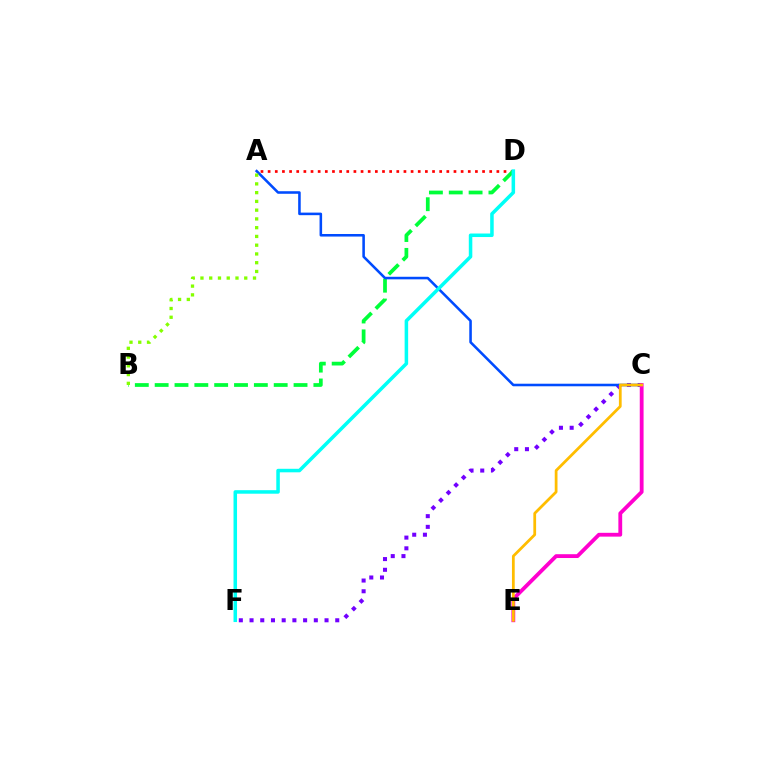{('A', 'D'): [{'color': '#ff0000', 'line_style': 'dotted', 'thickness': 1.94}], ('C', 'F'): [{'color': '#7200ff', 'line_style': 'dotted', 'thickness': 2.91}], ('B', 'D'): [{'color': '#00ff39', 'line_style': 'dashed', 'thickness': 2.7}], ('A', 'C'): [{'color': '#004bff', 'line_style': 'solid', 'thickness': 1.84}], ('C', 'E'): [{'color': '#ff00cf', 'line_style': 'solid', 'thickness': 2.75}, {'color': '#ffbd00', 'line_style': 'solid', 'thickness': 1.99}], ('A', 'B'): [{'color': '#84ff00', 'line_style': 'dotted', 'thickness': 2.38}], ('D', 'F'): [{'color': '#00fff6', 'line_style': 'solid', 'thickness': 2.54}]}